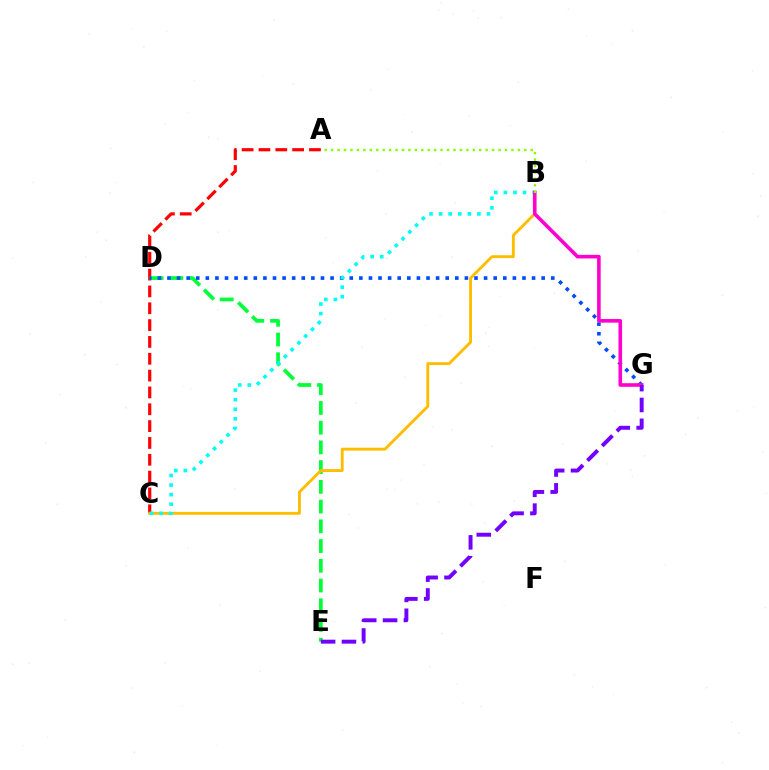{('A', 'C'): [{'color': '#ff0000', 'line_style': 'dashed', 'thickness': 2.29}], ('D', 'E'): [{'color': '#00ff39', 'line_style': 'dashed', 'thickness': 2.68}], ('B', 'C'): [{'color': '#ffbd00', 'line_style': 'solid', 'thickness': 2.07}, {'color': '#00fff6', 'line_style': 'dotted', 'thickness': 2.6}], ('D', 'G'): [{'color': '#004bff', 'line_style': 'dotted', 'thickness': 2.61}], ('B', 'G'): [{'color': '#ff00cf', 'line_style': 'solid', 'thickness': 2.59}], ('E', 'G'): [{'color': '#7200ff', 'line_style': 'dashed', 'thickness': 2.83}], ('A', 'B'): [{'color': '#84ff00', 'line_style': 'dotted', 'thickness': 1.75}]}